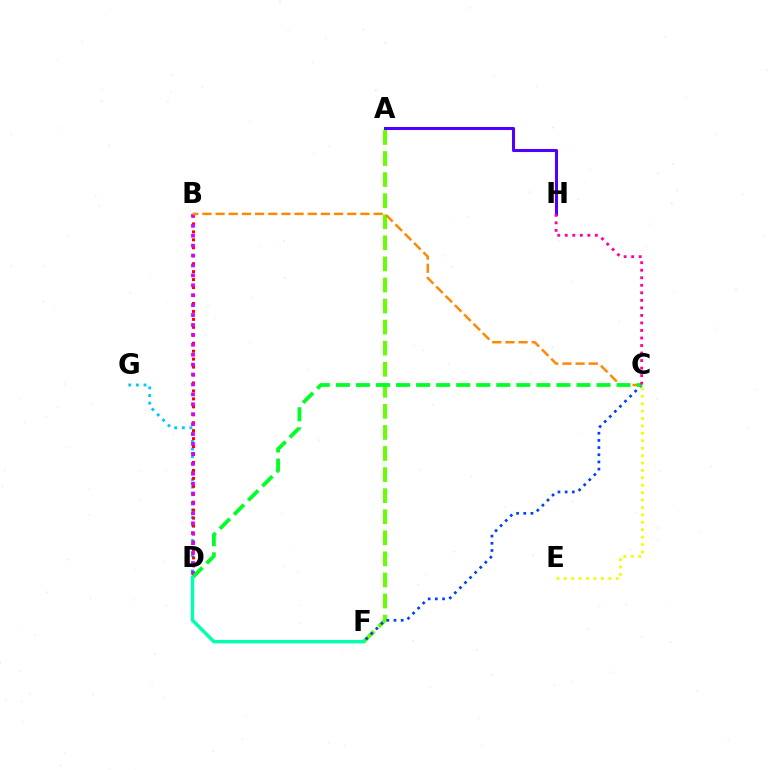{('A', 'F'): [{'color': '#66ff00', 'line_style': 'dashed', 'thickness': 2.86}], ('D', 'G'): [{'color': '#00c7ff', 'line_style': 'dotted', 'thickness': 2.07}], ('B', 'D'): [{'color': '#ff0000', 'line_style': 'dotted', 'thickness': 2.16}, {'color': '#d600ff', 'line_style': 'dotted', 'thickness': 2.69}], ('C', 'F'): [{'color': '#003fff', 'line_style': 'dotted', 'thickness': 1.95}], ('B', 'C'): [{'color': '#ff8800', 'line_style': 'dashed', 'thickness': 1.79}], ('C', 'D'): [{'color': '#00ff27', 'line_style': 'dashed', 'thickness': 2.72}], ('C', 'E'): [{'color': '#eeff00', 'line_style': 'dotted', 'thickness': 2.01}], ('A', 'H'): [{'color': '#4f00ff', 'line_style': 'solid', 'thickness': 2.2}], ('D', 'F'): [{'color': '#00ffaf', 'line_style': 'solid', 'thickness': 2.46}], ('C', 'H'): [{'color': '#ff00a0', 'line_style': 'dotted', 'thickness': 2.05}]}